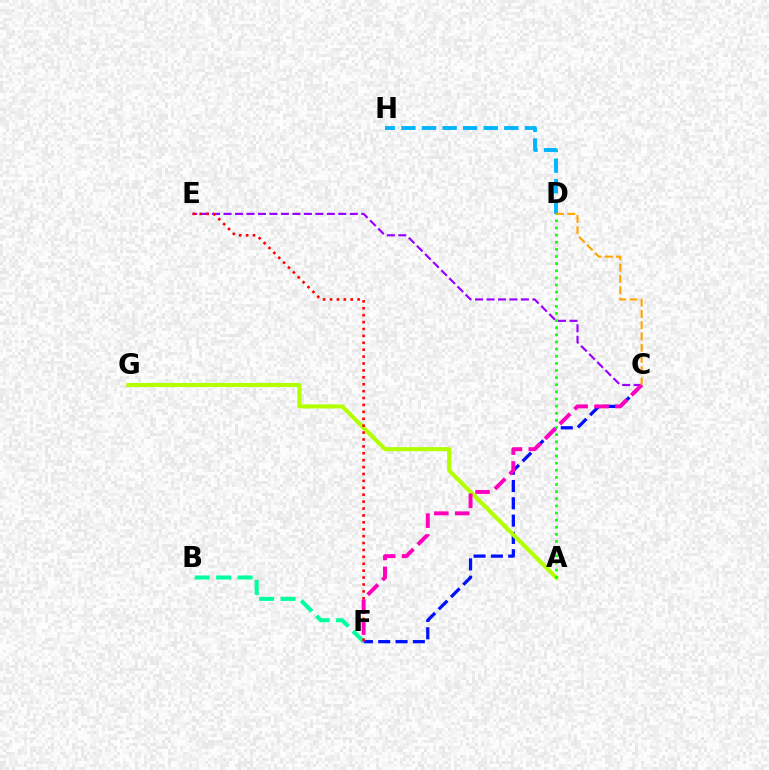{('C', 'F'): [{'color': '#0010ff', 'line_style': 'dashed', 'thickness': 2.35}, {'color': '#ff00bd', 'line_style': 'dashed', 'thickness': 2.83}], ('B', 'F'): [{'color': '#00ff9d', 'line_style': 'dashed', 'thickness': 2.91}], ('A', 'G'): [{'color': '#b3ff00', 'line_style': 'solid', 'thickness': 2.94}], ('C', 'E'): [{'color': '#9b00ff', 'line_style': 'dashed', 'thickness': 1.56}], ('E', 'F'): [{'color': '#ff0000', 'line_style': 'dotted', 'thickness': 1.88}], ('D', 'H'): [{'color': '#00b5ff', 'line_style': 'dashed', 'thickness': 2.8}], ('C', 'D'): [{'color': '#ffa500', 'line_style': 'dashed', 'thickness': 1.53}], ('A', 'D'): [{'color': '#08ff00', 'line_style': 'dotted', 'thickness': 1.94}]}